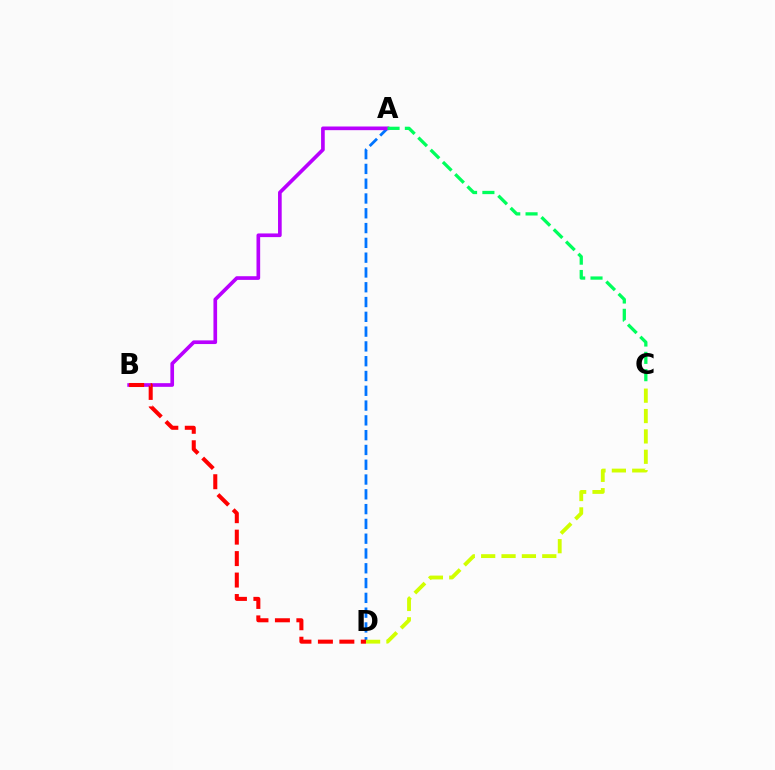{('A', 'D'): [{'color': '#0074ff', 'line_style': 'dashed', 'thickness': 2.01}], ('A', 'B'): [{'color': '#b900ff', 'line_style': 'solid', 'thickness': 2.64}], ('A', 'C'): [{'color': '#00ff5c', 'line_style': 'dashed', 'thickness': 2.35}], ('B', 'D'): [{'color': '#ff0000', 'line_style': 'dashed', 'thickness': 2.92}], ('C', 'D'): [{'color': '#d1ff00', 'line_style': 'dashed', 'thickness': 2.77}]}